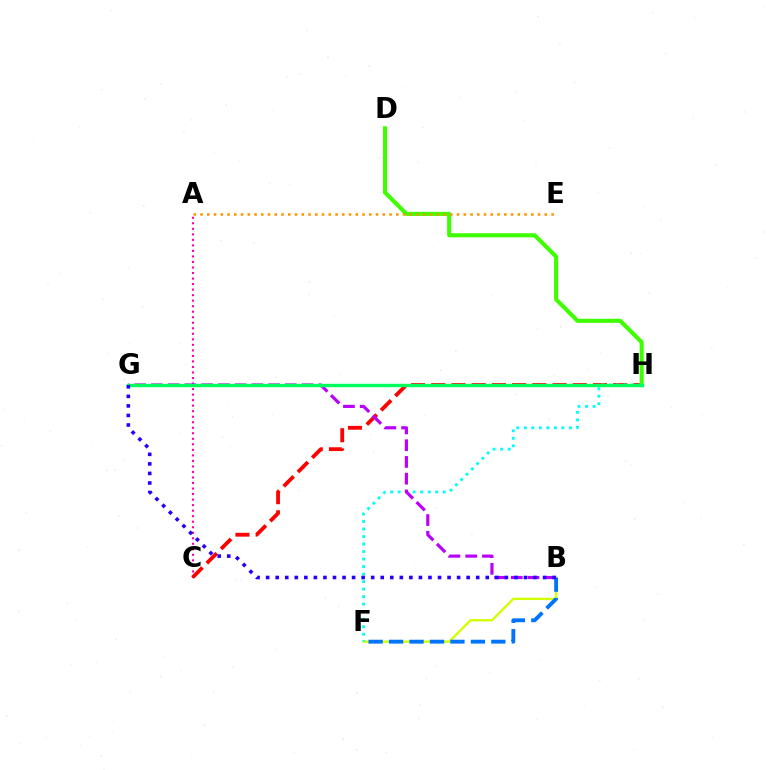{('A', 'C'): [{'color': '#ff00ac', 'line_style': 'dotted', 'thickness': 1.5}], ('C', 'H'): [{'color': '#ff0000', 'line_style': 'dashed', 'thickness': 2.75}], ('B', 'F'): [{'color': '#d1ff00', 'line_style': 'solid', 'thickness': 1.68}, {'color': '#0074ff', 'line_style': 'dashed', 'thickness': 2.78}], ('D', 'H'): [{'color': '#3dff00', 'line_style': 'solid', 'thickness': 2.95}], ('A', 'E'): [{'color': '#ff9400', 'line_style': 'dotted', 'thickness': 1.83}], ('F', 'H'): [{'color': '#00fff6', 'line_style': 'dotted', 'thickness': 2.04}], ('B', 'G'): [{'color': '#b900ff', 'line_style': 'dashed', 'thickness': 2.27}, {'color': '#2500ff', 'line_style': 'dotted', 'thickness': 2.59}], ('G', 'H'): [{'color': '#00ff5c', 'line_style': 'solid', 'thickness': 2.46}]}